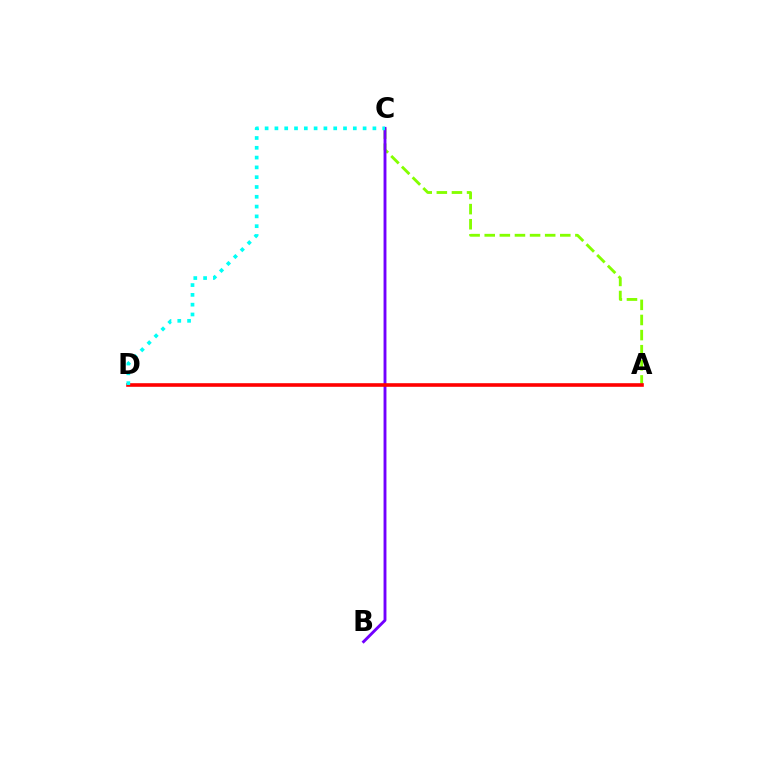{('A', 'C'): [{'color': '#84ff00', 'line_style': 'dashed', 'thickness': 2.05}], ('B', 'C'): [{'color': '#7200ff', 'line_style': 'solid', 'thickness': 2.08}], ('A', 'D'): [{'color': '#ff0000', 'line_style': 'solid', 'thickness': 2.59}], ('C', 'D'): [{'color': '#00fff6', 'line_style': 'dotted', 'thickness': 2.66}]}